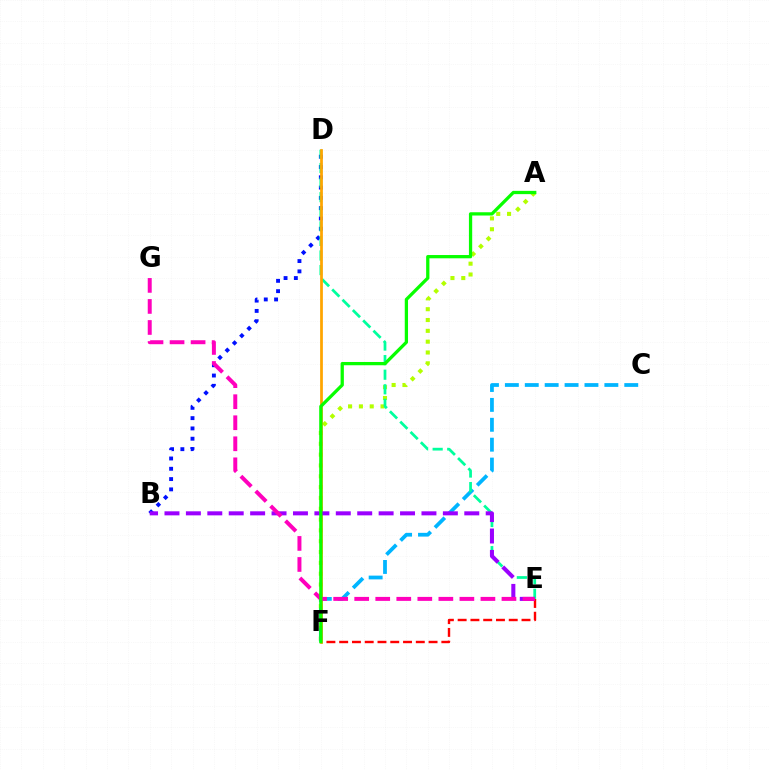{('A', 'F'): [{'color': '#b3ff00', 'line_style': 'dotted', 'thickness': 2.94}, {'color': '#08ff00', 'line_style': 'solid', 'thickness': 2.36}], ('E', 'F'): [{'color': '#ff0000', 'line_style': 'dashed', 'thickness': 1.73}], ('C', 'F'): [{'color': '#00b5ff', 'line_style': 'dashed', 'thickness': 2.7}], ('B', 'D'): [{'color': '#0010ff', 'line_style': 'dotted', 'thickness': 2.8}], ('D', 'E'): [{'color': '#00ff9d', 'line_style': 'dashed', 'thickness': 1.98}], ('D', 'F'): [{'color': '#ffa500', 'line_style': 'solid', 'thickness': 1.98}], ('B', 'E'): [{'color': '#9b00ff', 'line_style': 'dashed', 'thickness': 2.91}], ('E', 'G'): [{'color': '#ff00bd', 'line_style': 'dashed', 'thickness': 2.86}]}